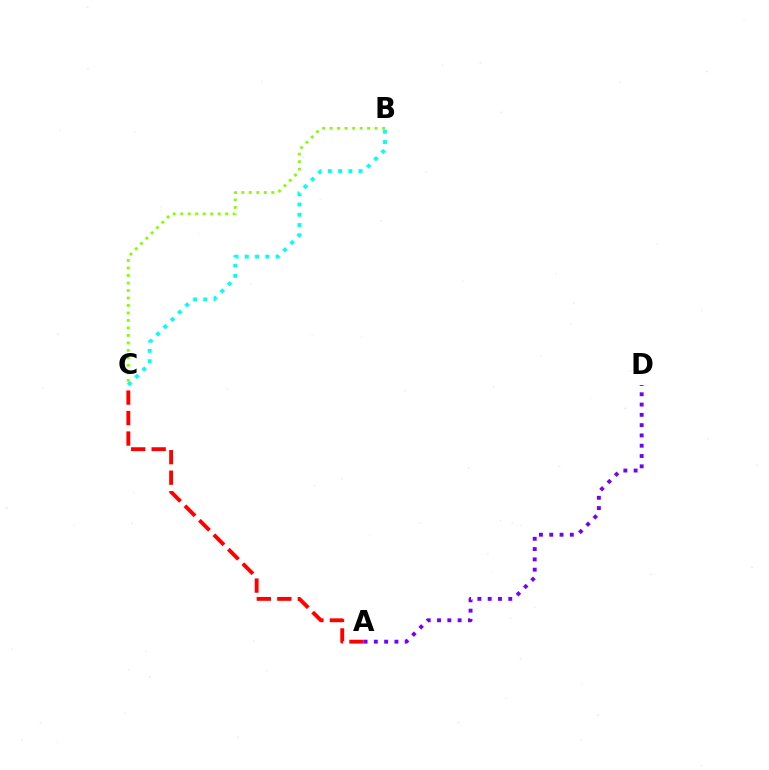{('A', 'C'): [{'color': '#ff0000', 'line_style': 'dashed', 'thickness': 2.78}], ('B', 'C'): [{'color': '#84ff00', 'line_style': 'dotted', 'thickness': 2.04}, {'color': '#00fff6', 'line_style': 'dotted', 'thickness': 2.79}], ('A', 'D'): [{'color': '#7200ff', 'line_style': 'dotted', 'thickness': 2.8}]}